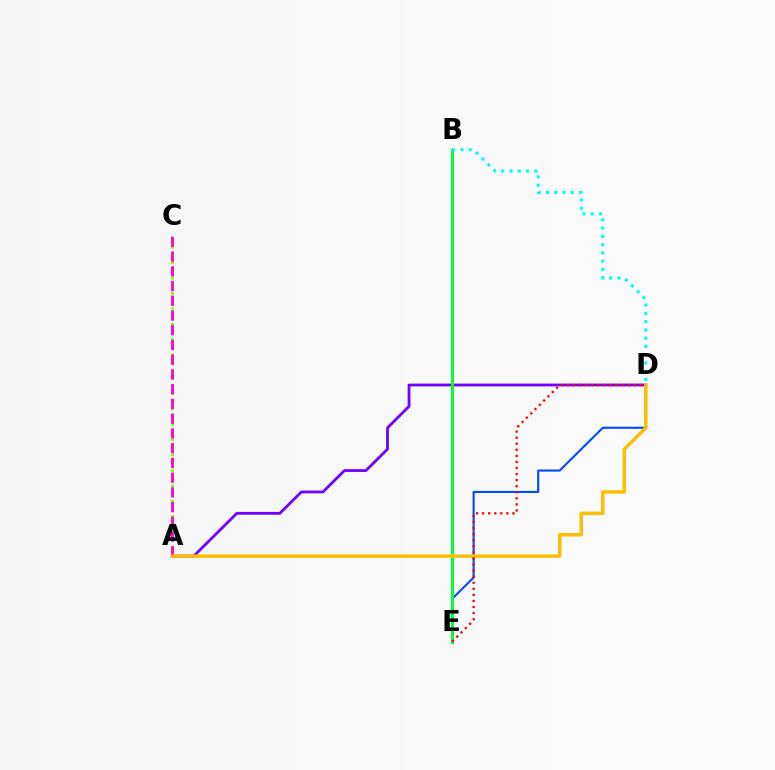{('A', 'D'): [{'color': '#7200ff', 'line_style': 'solid', 'thickness': 2.02}, {'color': '#ffbd00', 'line_style': 'solid', 'thickness': 2.49}], ('A', 'C'): [{'color': '#84ff00', 'line_style': 'dotted', 'thickness': 2.09}, {'color': '#ff00cf', 'line_style': 'dashed', 'thickness': 2.0}], ('D', 'E'): [{'color': '#004bff', 'line_style': 'solid', 'thickness': 1.52}, {'color': '#ff0000', 'line_style': 'dotted', 'thickness': 1.65}], ('B', 'E'): [{'color': '#00ff39', 'line_style': 'solid', 'thickness': 2.21}], ('B', 'D'): [{'color': '#00fff6', 'line_style': 'dotted', 'thickness': 2.25}]}